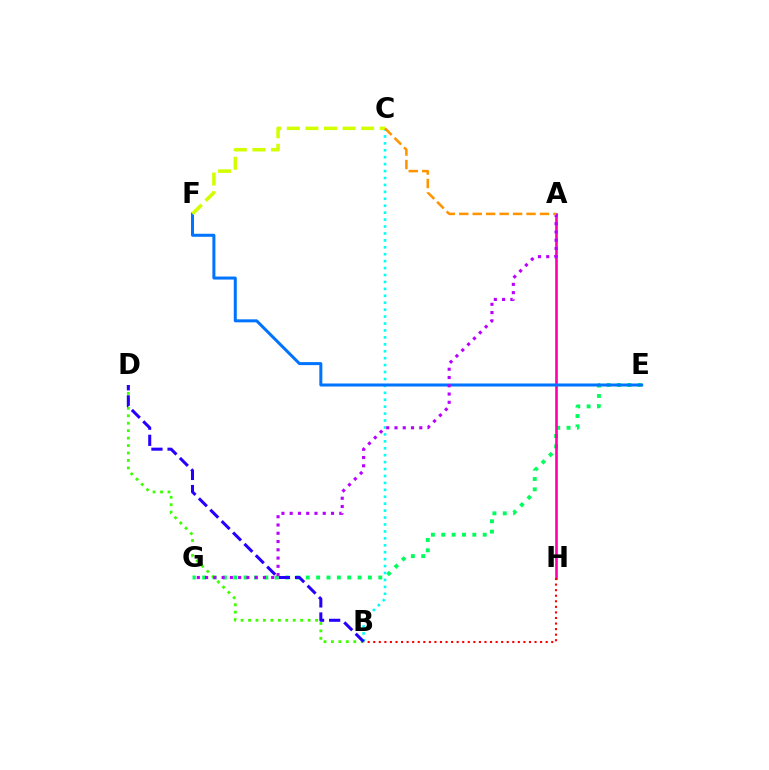{('E', 'G'): [{'color': '#00ff5c', 'line_style': 'dotted', 'thickness': 2.81}], ('B', 'C'): [{'color': '#00fff6', 'line_style': 'dotted', 'thickness': 1.88}], ('B', 'D'): [{'color': '#3dff00', 'line_style': 'dotted', 'thickness': 2.02}, {'color': '#2500ff', 'line_style': 'dashed', 'thickness': 2.19}], ('A', 'H'): [{'color': '#ff00ac', 'line_style': 'solid', 'thickness': 1.89}], ('E', 'F'): [{'color': '#0074ff', 'line_style': 'solid', 'thickness': 2.17}], ('A', 'G'): [{'color': '#b900ff', 'line_style': 'dotted', 'thickness': 2.25}], ('C', 'F'): [{'color': '#d1ff00', 'line_style': 'dashed', 'thickness': 2.53}], ('A', 'C'): [{'color': '#ff9400', 'line_style': 'dashed', 'thickness': 1.83}], ('B', 'H'): [{'color': '#ff0000', 'line_style': 'dotted', 'thickness': 1.51}]}